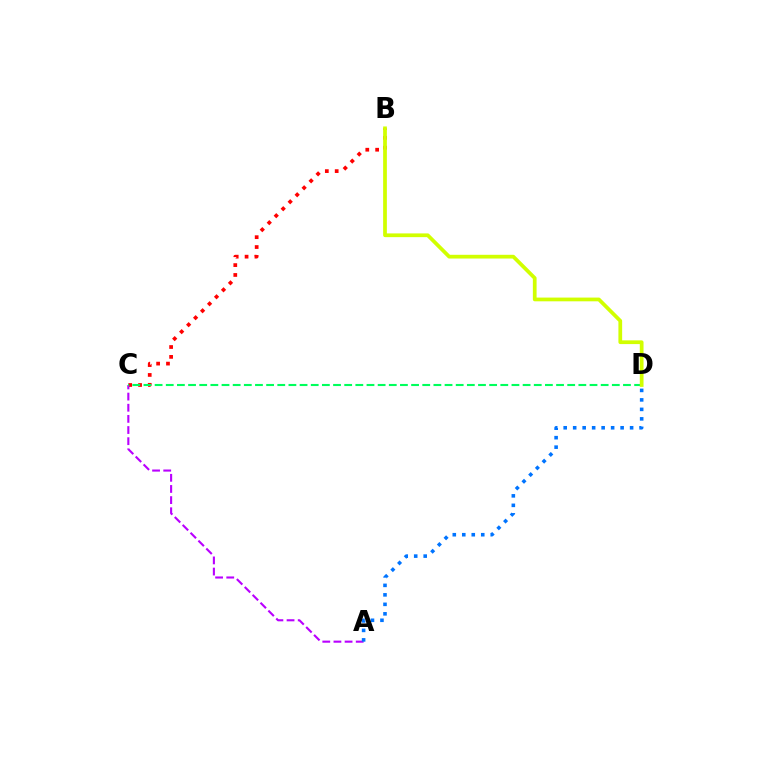{('B', 'C'): [{'color': '#ff0000', 'line_style': 'dotted', 'thickness': 2.68}], ('A', 'C'): [{'color': '#b900ff', 'line_style': 'dashed', 'thickness': 1.51}], ('A', 'D'): [{'color': '#0074ff', 'line_style': 'dotted', 'thickness': 2.58}], ('C', 'D'): [{'color': '#00ff5c', 'line_style': 'dashed', 'thickness': 1.51}], ('B', 'D'): [{'color': '#d1ff00', 'line_style': 'solid', 'thickness': 2.69}]}